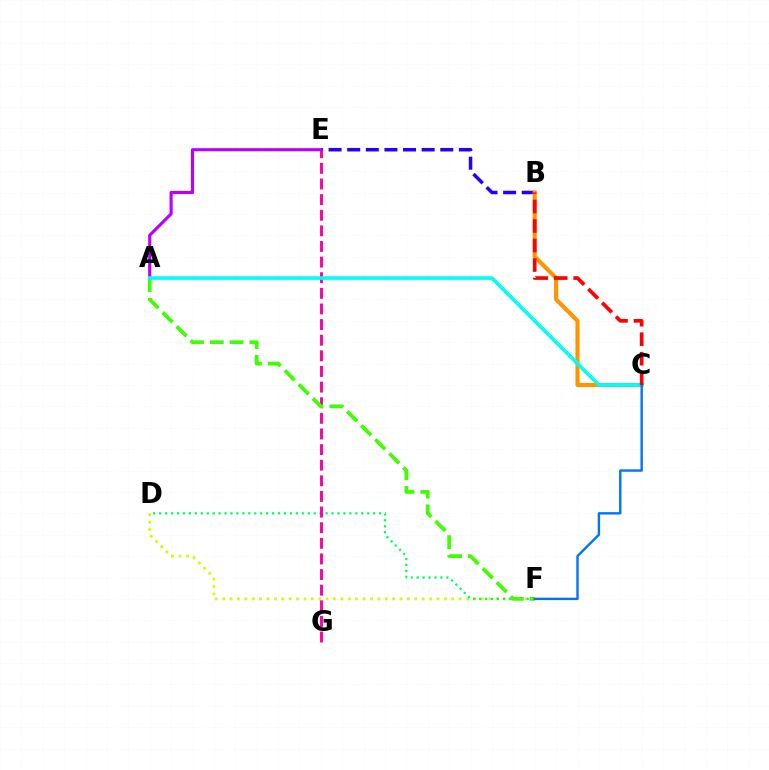{('D', 'F'): [{'color': '#d1ff00', 'line_style': 'dotted', 'thickness': 2.01}, {'color': '#00ff5c', 'line_style': 'dotted', 'thickness': 1.62}], ('B', 'E'): [{'color': '#2500ff', 'line_style': 'dashed', 'thickness': 2.53}], ('E', 'G'): [{'color': '#ff00ac', 'line_style': 'dashed', 'thickness': 2.12}], ('A', 'F'): [{'color': '#3dff00', 'line_style': 'dashed', 'thickness': 2.7}], ('B', 'C'): [{'color': '#ff9400', 'line_style': 'solid', 'thickness': 2.96}, {'color': '#ff0000', 'line_style': 'dashed', 'thickness': 2.65}], ('A', 'E'): [{'color': '#b900ff', 'line_style': 'solid', 'thickness': 2.25}], ('A', 'C'): [{'color': '#00fff6', 'line_style': 'solid', 'thickness': 2.62}], ('C', 'F'): [{'color': '#0074ff', 'line_style': 'solid', 'thickness': 1.73}]}